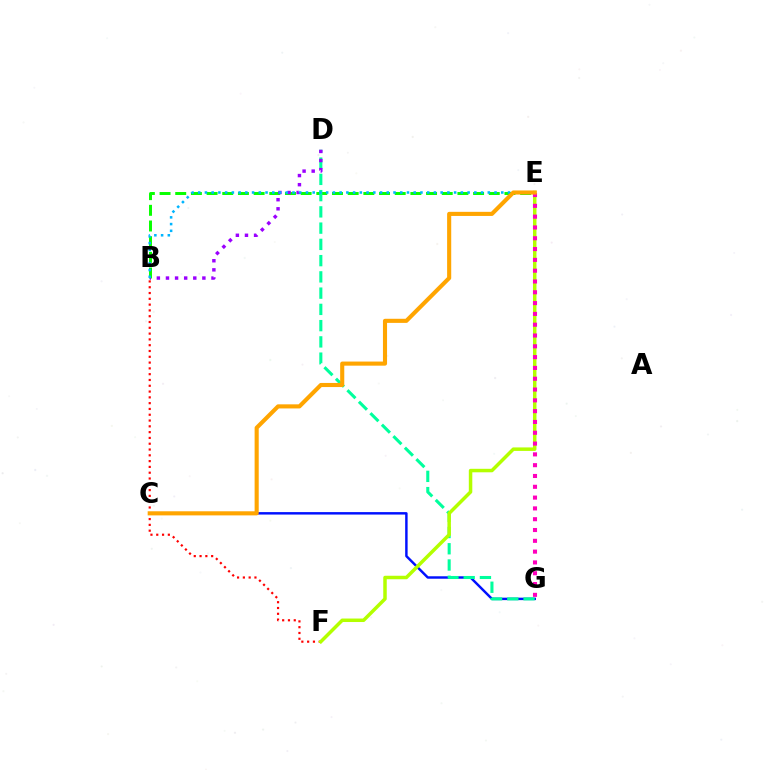{('C', 'G'): [{'color': '#0010ff', 'line_style': 'solid', 'thickness': 1.77}], ('B', 'E'): [{'color': '#08ff00', 'line_style': 'dashed', 'thickness': 2.13}, {'color': '#00b5ff', 'line_style': 'dotted', 'thickness': 1.83}], ('B', 'F'): [{'color': '#ff0000', 'line_style': 'dotted', 'thickness': 1.57}], ('D', 'G'): [{'color': '#00ff9d', 'line_style': 'dashed', 'thickness': 2.21}], ('E', 'F'): [{'color': '#b3ff00', 'line_style': 'solid', 'thickness': 2.51}], ('E', 'G'): [{'color': '#ff00bd', 'line_style': 'dotted', 'thickness': 2.94}], ('B', 'D'): [{'color': '#9b00ff', 'line_style': 'dotted', 'thickness': 2.47}], ('C', 'E'): [{'color': '#ffa500', 'line_style': 'solid', 'thickness': 2.96}]}